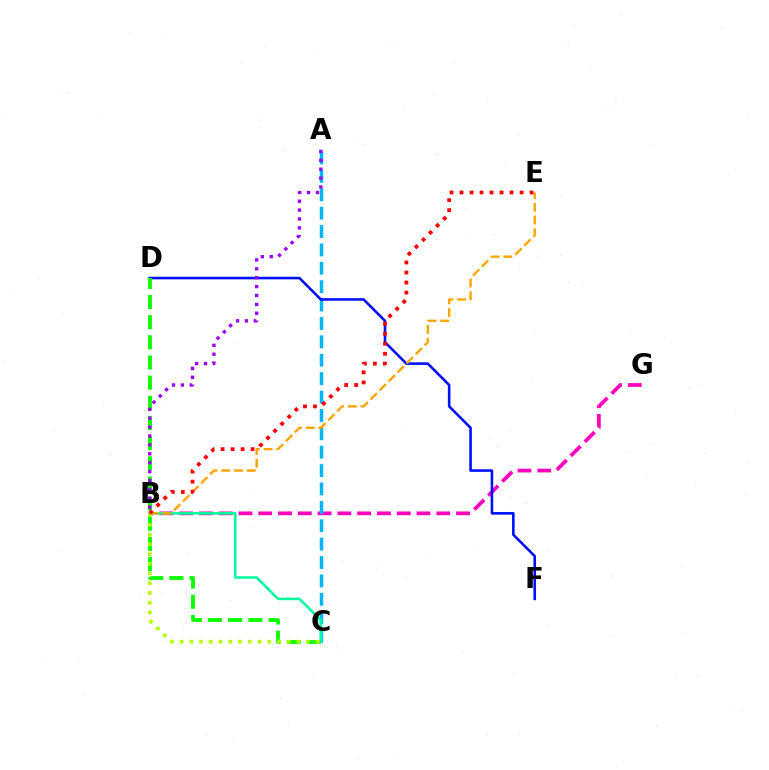{('B', 'G'): [{'color': '#ff00bd', 'line_style': 'dashed', 'thickness': 2.69}], ('A', 'C'): [{'color': '#00b5ff', 'line_style': 'dashed', 'thickness': 2.5}], ('D', 'F'): [{'color': '#0010ff', 'line_style': 'solid', 'thickness': 1.87}], ('C', 'D'): [{'color': '#08ff00', 'line_style': 'dashed', 'thickness': 2.74}], ('B', 'C'): [{'color': '#00ff9d', 'line_style': 'solid', 'thickness': 1.85}, {'color': '#b3ff00', 'line_style': 'dotted', 'thickness': 2.64}], ('B', 'E'): [{'color': '#ffa500', 'line_style': 'dashed', 'thickness': 1.73}, {'color': '#ff0000', 'line_style': 'dotted', 'thickness': 2.72}], ('A', 'B'): [{'color': '#9b00ff', 'line_style': 'dotted', 'thickness': 2.42}]}